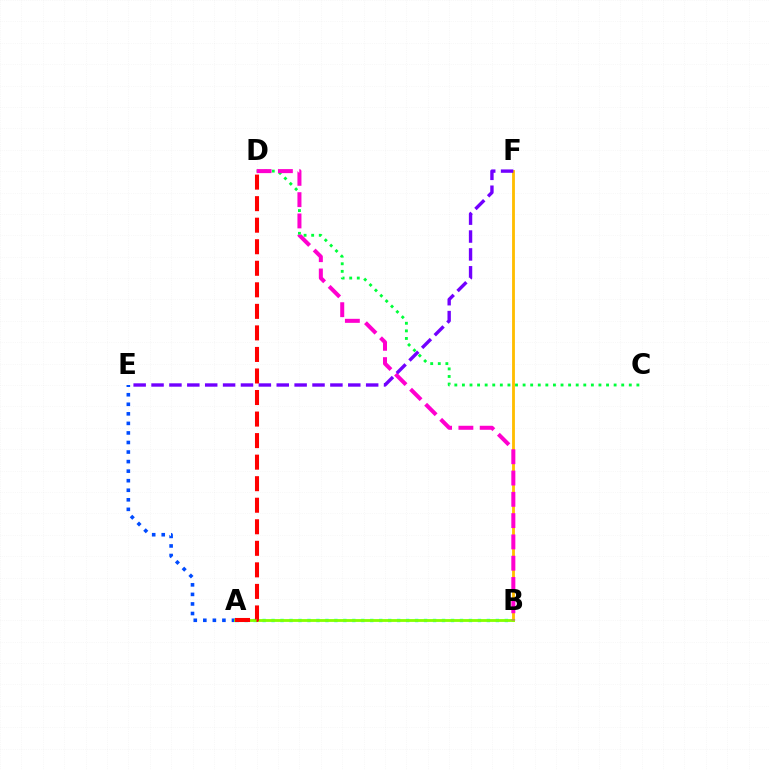{('A', 'B'): [{'color': '#00fff6', 'line_style': 'dotted', 'thickness': 2.44}, {'color': '#84ff00', 'line_style': 'solid', 'thickness': 2.03}], ('B', 'F'): [{'color': '#ffbd00', 'line_style': 'solid', 'thickness': 2.04}], ('A', 'E'): [{'color': '#004bff', 'line_style': 'dotted', 'thickness': 2.59}], ('C', 'D'): [{'color': '#00ff39', 'line_style': 'dotted', 'thickness': 2.06}], ('B', 'D'): [{'color': '#ff00cf', 'line_style': 'dashed', 'thickness': 2.89}], ('E', 'F'): [{'color': '#7200ff', 'line_style': 'dashed', 'thickness': 2.43}], ('A', 'D'): [{'color': '#ff0000', 'line_style': 'dashed', 'thickness': 2.93}]}